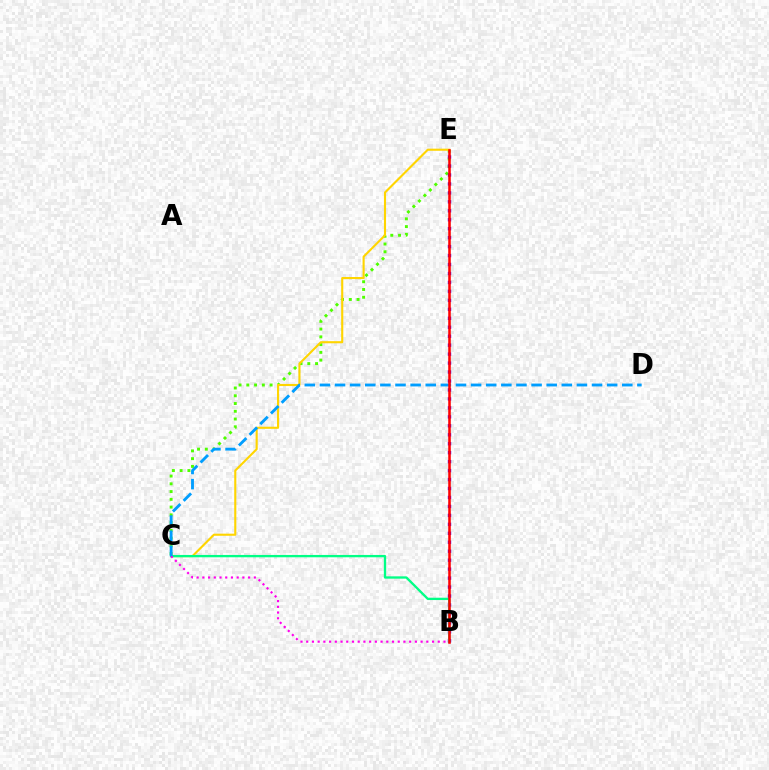{('C', 'E'): [{'color': '#4fff00', 'line_style': 'dotted', 'thickness': 2.11}, {'color': '#ffd500', 'line_style': 'solid', 'thickness': 1.52}], ('B', 'E'): [{'color': '#3700ff', 'line_style': 'dotted', 'thickness': 2.43}, {'color': '#ff0000', 'line_style': 'solid', 'thickness': 1.83}], ('B', 'C'): [{'color': '#00ff86', 'line_style': 'solid', 'thickness': 1.67}, {'color': '#ff00ed', 'line_style': 'dotted', 'thickness': 1.55}], ('C', 'D'): [{'color': '#009eff', 'line_style': 'dashed', 'thickness': 2.05}]}